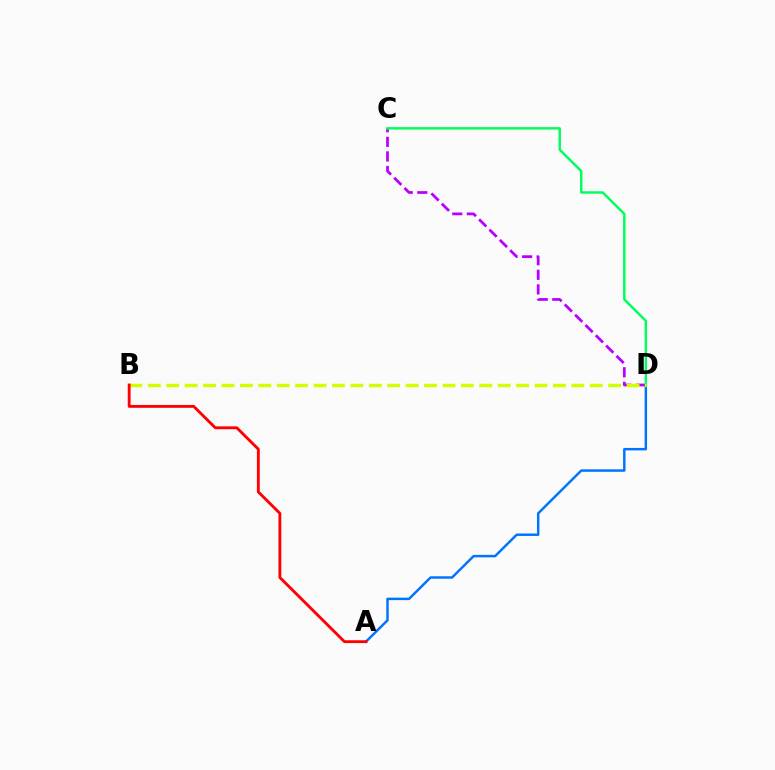{('A', 'D'): [{'color': '#0074ff', 'line_style': 'solid', 'thickness': 1.77}], ('C', 'D'): [{'color': '#b900ff', 'line_style': 'dashed', 'thickness': 1.98}, {'color': '#00ff5c', 'line_style': 'solid', 'thickness': 1.77}], ('B', 'D'): [{'color': '#d1ff00', 'line_style': 'dashed', 'thickness': 2.5}], ('A', 'B'): [{'color': '#ff0000', 'line_style': 'solid', 'thickness': 2.05}]}